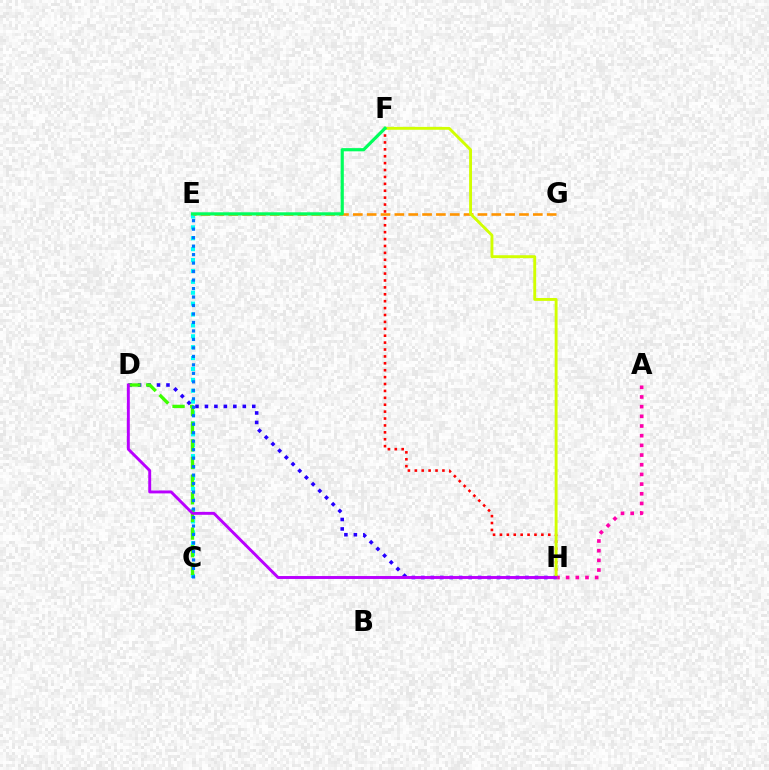{('C', 'E'): [{'color': '#00fff6', 'line_style': 'dotted', 'thickness': 2.96}, {'color': '#0074ff', 'line_style': 'dotted', 'thickness': 2.3}], ('A', 'H'): [{'color': '#ff00ac', 'line_style': 'dotted', 'thickness': 2.63}], ('F', 'H'): [{'color': '#ff0000', 'line_style': 'dotted', 'thickness': 1.88}, {'color': '#d1ff00', 'line_style': 'solid', 'thickness': 2.08}], ('D', 'H'): [{'color': '#2500ff', 'line_style': 'dotted', 'thickness': 2.57}, {'color': '#b900ff', 'line_style': 'solid', 'thickness': 2.1}], ('E', 'G'): [{'color': '#ff9400', 'line_style': 'dashed', 'thickness': 1.88}], ('C', 'D'): [{'color': '#3dff00', 'line_style': 'dashed', 'thickness': 2.4}], ('E', 'F'): [{'color': '#00ff5c', 'line_style': 'solid', 'thickness': 2.3}]}